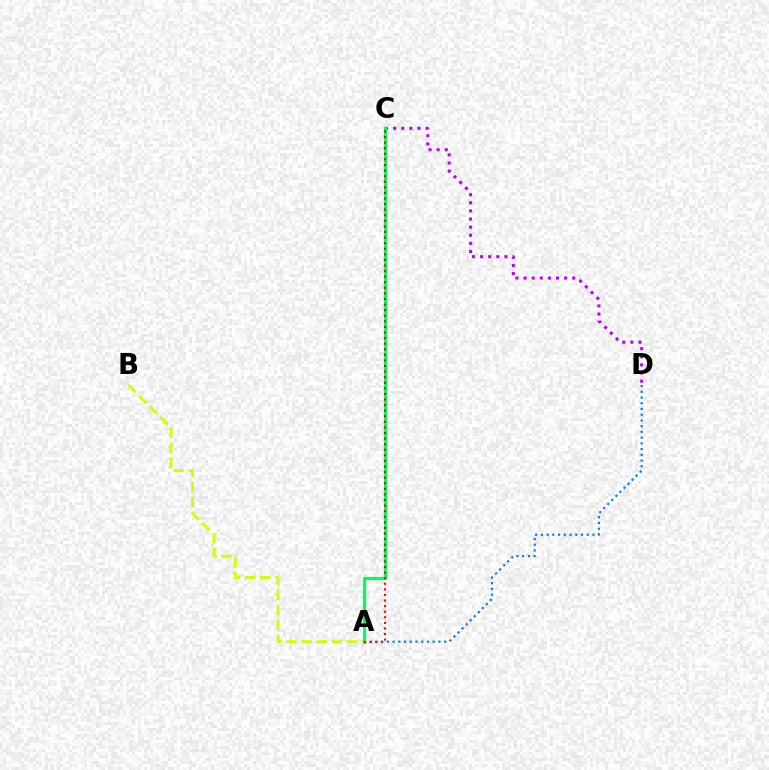{('C', 'D'): [{'color': '#b900ff', 'line_style': 'dotted', 'thickness': 2.2}], ('A', 'B'): [{'color': '#d1ff00', 'line_style': 'dashed', 'thickness': 2.05}], ('A', 'D'): [{'color': '#0074ff', 'line_style': 'dotted', 'thickness': 1.56}], ('A', 'C'): [{'color': '#00ff5c', 'line_style': 'solid', 'thickness': 2.28}, {'color': '#ff0000', 'line_style': 'dotted', 'thickness': 1.52}]}